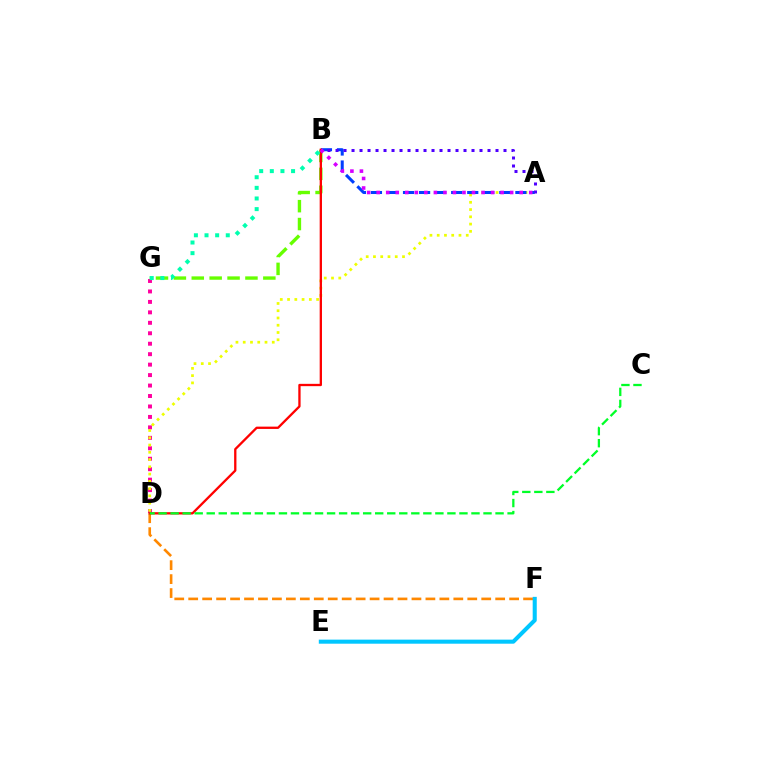{('B', 'G'): [{'color': '#66ff00', 'line_style': 'dashed', 'thickness': 2.43}, {'color': '#00ffaf', 'line_style': 'dotted', 'thickness': 2.89}], ('D', 'G'): [{'color': '#ff00a0', 'line_style': 'dotted', 'thickness': 2.84}], ('D', 'F'): [{'color': '#ff8800', 'line_style': 'dashed', 'thickness': 1.9}], ('A', 'D'): [{'color': '#eeff00', 'line_style': 'dotted', 'thickness': 1.97}], ('E', 'F'): [{'color': '#00c7ff', 'line_style': 'solid', 'thickness': 2.93}], ('A', 'B'): [{'color': '#003fff', 'line_style': 'dashed', 'thickness': 2.18}, {'color': '#4f00ff', 'line_style': 'dotted', 'thickness': 2.17}, {'color': '#d600ff', 'line_style': 'dotted', 'thickness': 2.59}], ('B', 'D'): [{'color': '#ff0000', 'line_style': 'solid', 'thickness': 1.66}], ('C', 'D'): [{'color': '#00ff27', 'line_style': 'dashed', 'thickness': 1.63}]}